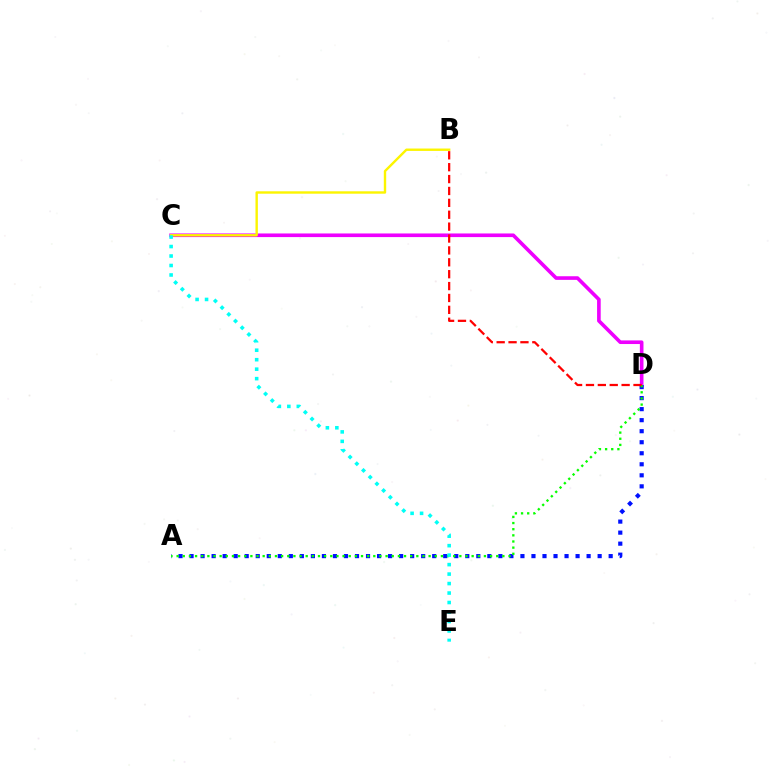{('C', 'D'): [{'color': '#ee00ff', 'line_style': 'solid', 'thickness': 2.61}], ('A', 'D'): [{'color': '#0010ff', 'line_style': 'dotted', 'thickness': 3.0}, {'color': '#08ff00', 'line_style': 'dotted', 'thickness': 1.67}], ('B', 'C'): [{'color': '#fcf500', 'line_style': 'solid', 'thickness': 1.73}], ('C', 'E'): [{'color': '#00fff6', 'line_style': 'dotted', 'thickness': 2.58}], ('B', 'D'): [{'color': '#ff0000', 'line_style': 'dashed', 'thickness': 1.62}]}